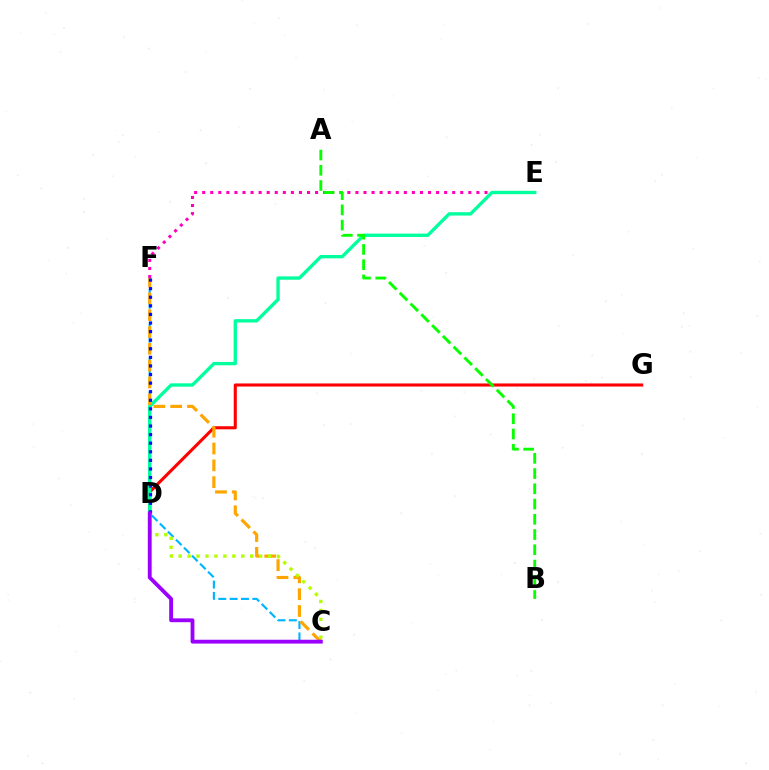{('D', 'G'): [{'color': '#ff0000', 'line_style': 'solid', 'thickness': 2.22}], ('C', 'F'): [{'color': '#00b5ff', 'line_style': 'dashed', 'thickness': 1.54}, {'color': '#ffa500', 'line_style': 'dashed', 'thickness': 2.29}], ('E', 'F'): [{'color': '#ff00bd', 'line_style': 'dotted', 'thickness': 2.19}], ('D', 'E'): [{'color': '#00ff9d', 'line_style': 'solid', 'thickness': 2.41}], ('A', 'B'): [{'color': '#08ff00', 'line_style': 'dashed', 'thickness': 2.07}], ('D', 'F'): [{'color': '#0010ff', 'line_style': 'dotted', 'thickness': 2.33}], ('C', 'D'): [{'color': '#b3ff00', 'line_style': 'dotted', 'thickness': 2.43}, {'color': '#9b00ff', 'line_style': 'solid', 'thickness': 2.76}]}